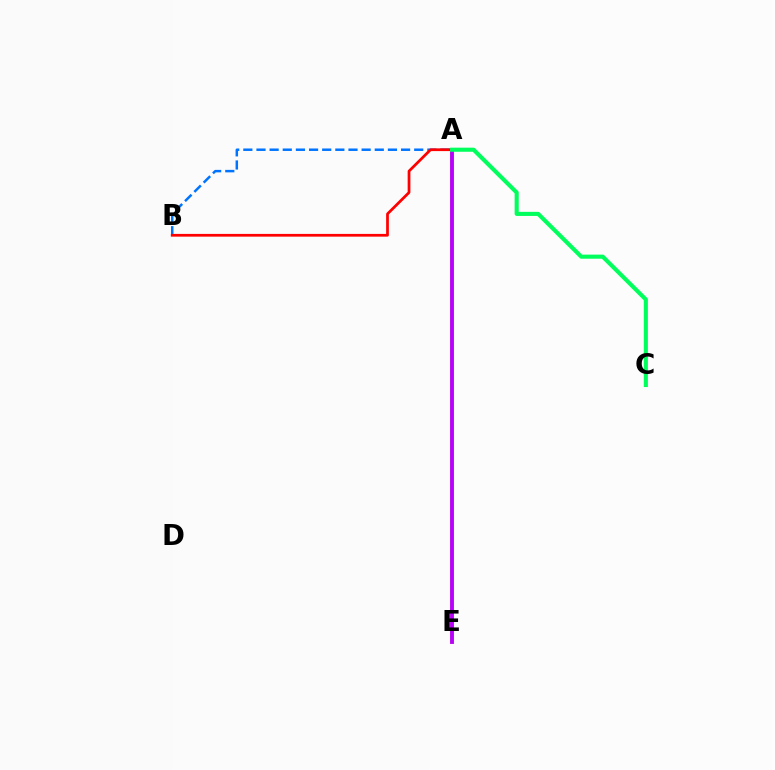{('A', 'B'): [{'color': '#0074ff', 'line_style': 'dashed', 'thickness': 1.79}, {'color': '#ff0000', 'line_style': 'solid', 'thickness': 1.97}], ('A', 'E'): [{'color': '#d1ff00', 'line_style': 'solid', 'thickness': 2.54}, {'color': '#b900ff', 'line_style': 'solid', 'thickness': 2.77}], ('A', 'C'): [{'color': '#00ff5c', 'line_style': 'solid', 'thickness': 2.95}]}